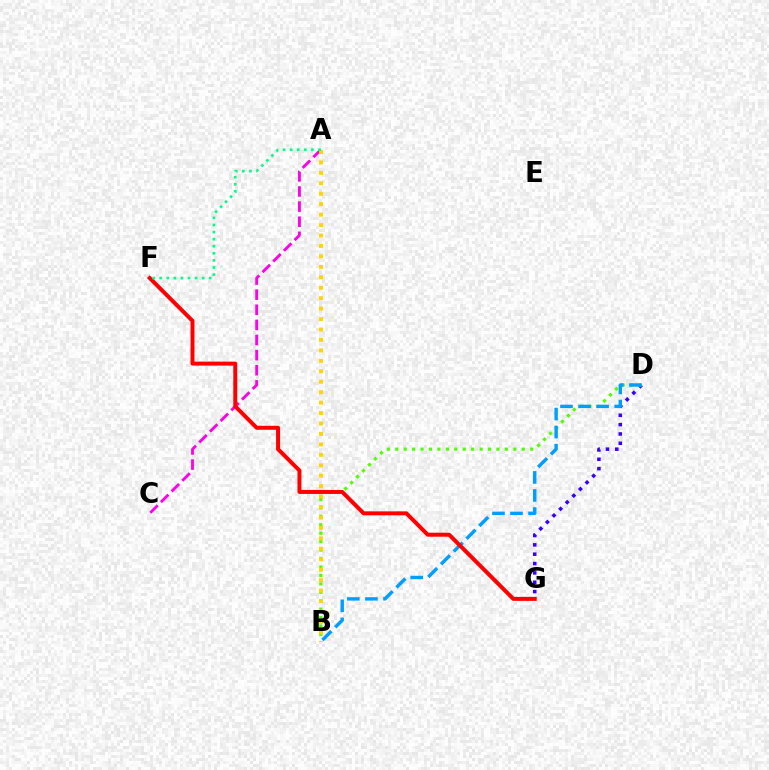{('A', 'C'): [{'color': '#ff00ed', 'line_style': 'dashed', 'thickness': 2.05}], ('D', 'G'): [{'color': '#3700ff', 'line_style': 'dotted', 'thickness': 2.54}], ('B', 'D'): [{'color': '#4fff00', 'line_style': 'dotted', 'thickness': 2.29}, {'color': '#009eff', 'line_style': 'dashed', 'thickness': 2.45}], ('A', 'B'): [{'color': '#ffd500', 'line_style': 'dotted', 'thickness': 2.84}], ('F', 'G'): [{'color': '#ff0000', 'line_style': 'solid', 'thickness': 2.86}], ('A', 'F'): [{'color': '#00ff86', 'line_style': 'dotted', 'thickness': 1.92}]}